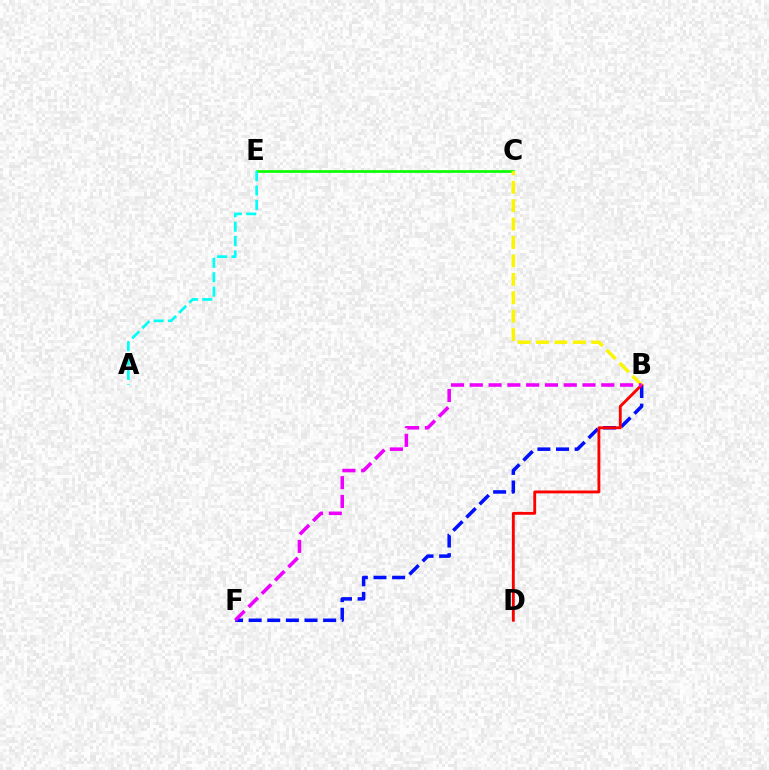{('C', 'E'): [{'color': '#08ff00', 'line_style': 'solid', 'thickness': 1.92}], ('B', 'F'): [{'color': '#0010ff', 'line_style': 'dashed', 'thickness': 2.53}, {'color': '#ee00ff', 'line_style': 'dashed', 'thickness': 2.55}], ('B', 'D'): [{'color': '#ff0000', 'line_style': 'solid', 'thickness': 2.06}], ('B', 'C'): [{'color': '#fcf500', 'line_style': 'dashed', 'thickness': 2.5}], ('A', 'E'): [{'color': '#00fff6', 'line_style': 'dashed', 'thickness': 1.95}]}